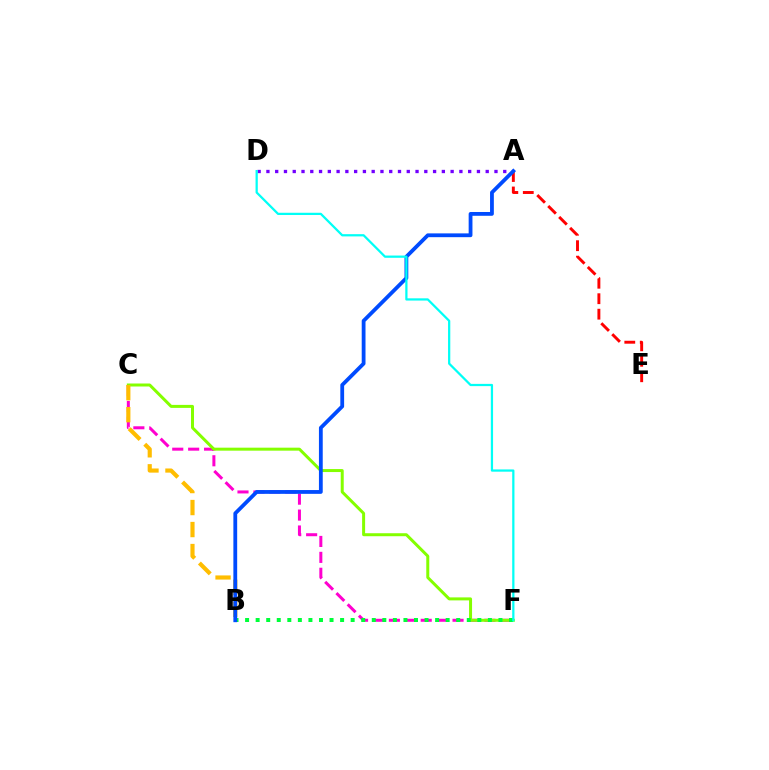{('A', 'E'): [{'color': '#ff0000', 'line_style': 'dashed', 'thickness': 2.1}], ('C', 'F'): [{'color': '#ff00cf', 'line_style': 'dashed', 'thickness': 2.16}, {'color': '#84ff00', 'line_style': 'solid', 'thickness': 2.16}], ('B', 'F'): [{'color': '#00ff39', 'line_style': 'dotted', 'thickness': 2.87}], ('A', 'D'): [{'color': '#7200ff', 'line_style': 'dotted', 'thickness': 2.38}], ('B', 'C'): [{'color': '#ffbd00', 'line_style': 'dashed', 'thickness': 2.99}], ('A', 'B'): [{'color': '#004bff', 'line_style': 'solid', 'thickness': 2.73}], ('D', 'F'): [{'color': '#00fff6', 'line_style': 'solid', 'thickness': 1.62}]}